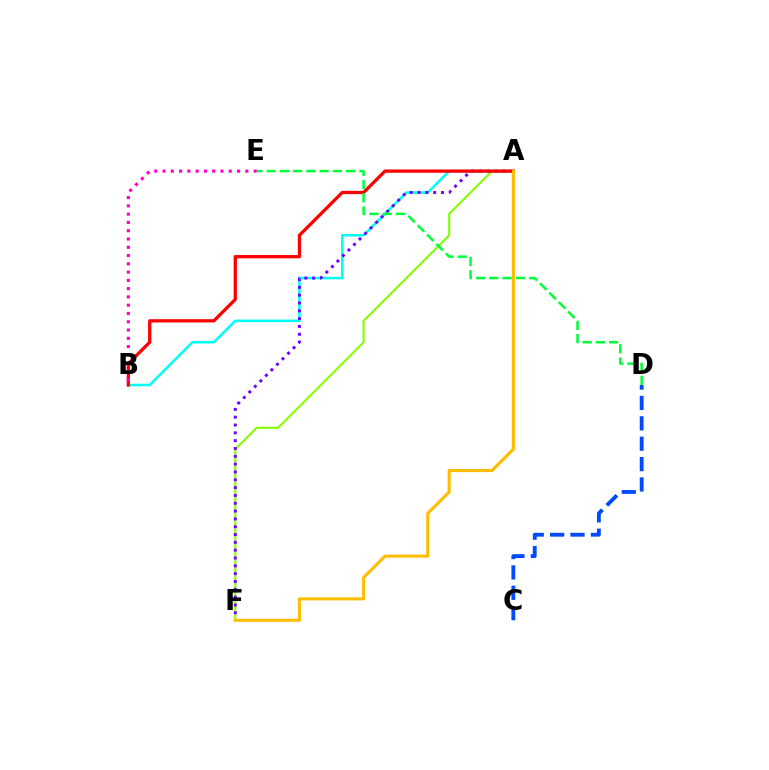{('A', 'B'): [{'color': '#00fff6', 'line_style': 'solid', 'thickness': 1.83}, {'color': '#ff0000', 'line_style': 'solid', 'thickness': 2.35}], ('A', 'F'): [{'color': '#84ff00', 'line_style': 'solid', 'thickness': 1.52}, {'color': '#7200ff', 'line_style': 'dotted', 'thickness': 2.13}, {'color': '#ffbd00', 'line_style': 'solid', 'thickness': 2.24}], ('C', 'D'): [{'color': '#004bff', 'line_style': 'dashed', 'thickness': 2.77}], ('D', 'E'): [{'color': '#00ff39', 'line_style': 'dashed', 'thickness': 1.8}], ('B', 'E'): [{'color': '#ff00cf', 'line_style': 'dotted', 'thickness': 2.25}]}